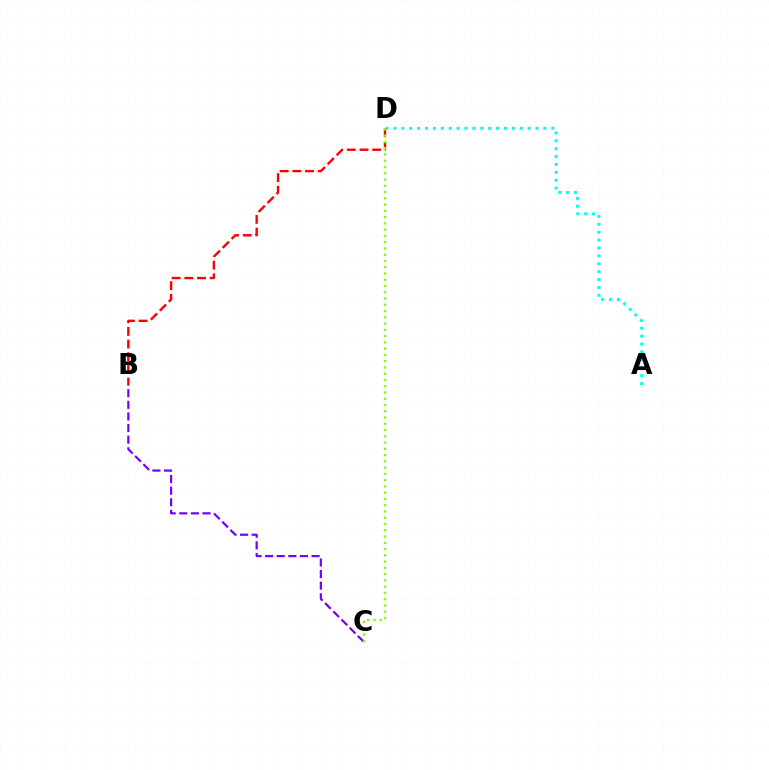{('B', 'C'): [{'color': '#7200ff', 'line_style': 'dashed', 'thickness': 1.58}], ('A', 'D'): [{'color': '#00fff6', 'line_style': 'dotted', 'thickness': 2.14}], ('B', 'D'): [{'color': '#ff0000', 'line_style': 'dashed', 'thickness': 1.72}], ('C', 'D'): [{'color': '#84ff00', 'line_style': 'dotted', 'thickness': 1.7}]}